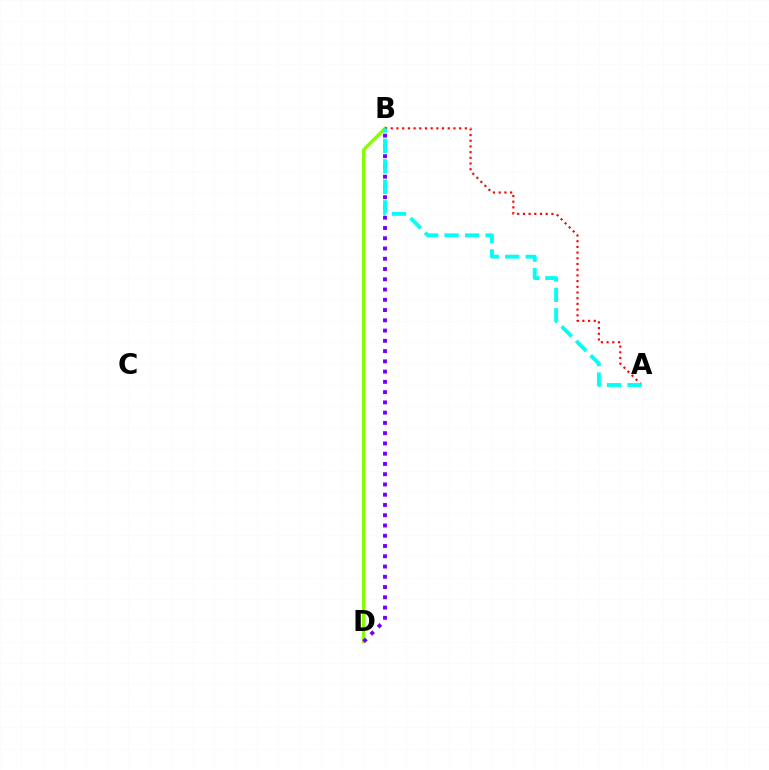{('B', 'D'): [{'color': '#84ff00', 'line_style': 'solid', 'thickness': 2.34}, {'color': '#7200ff', 'line_style': 'dotted', 'thickness': 2.79}], ('A', 'B'): [{'color': '#ff0000', 'line_style': 'dotted', 'thickness': 1.55}, {'color': '#00fff6', 'line_style': 'dashed', 'thickness': 2.79}]}